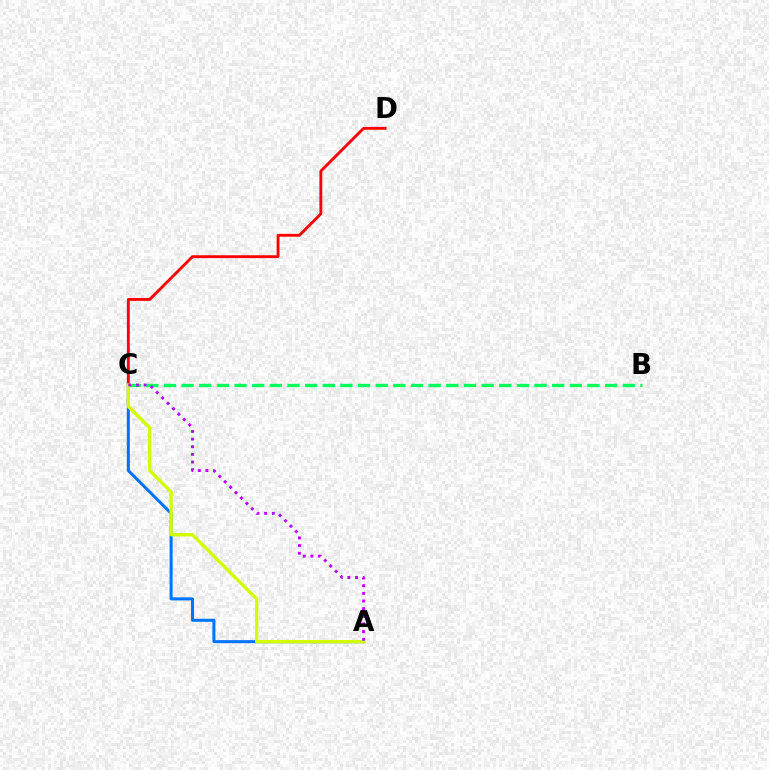{('A', 'C'): [{'color': '#0074ff', 'line_style': 'solid', 'thickness': 2.18}, {'color': '#d1ff00', 'line_style': 'solid', 'thickness': 2.4}, {'color': '#b900ff', 'line_style': 'dotted', 'thickness': 2.08}], ('C', 'D'): [{'color': '#ff0000', 'line_style': 'solid', 'thickness': 2.06}], ('B', 'C'): [{'color': '#00ff5c', 'line_style': 'dashed', 'thickness': 2.4}]}